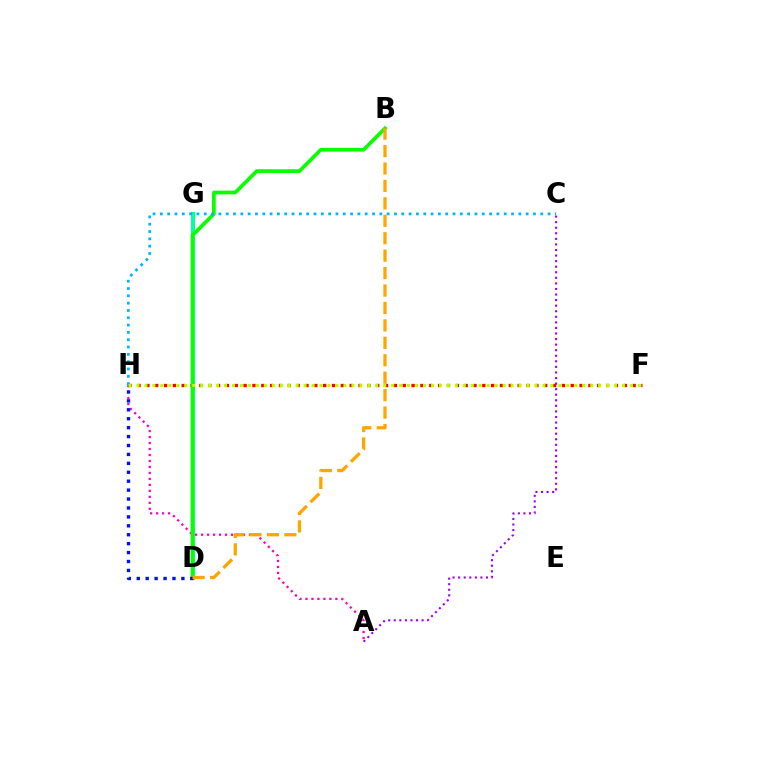{('A', 'C'): [{'color': '#9b00ff', 'line_style': 'dotted', 'thickness': 1.51}], ('A', 'H'): [{'color': '#ff00bd', 'line_style': 'dotted', 'thickness': 1.62}], ('D', 'G'): [{'color': '#00ff9d', 'line_style': 'solid', 'thickness': 2.92}], ('F', 'H'): [{'color': '#ff0000', 'line_style': 'dotted', 'thickness': 2.4}, {'color': '#b3ff00', 'line_style': 'dotted', 'thickness': 2.16}], ('B', 'D'): [{'color': '#08ff00', 'line_style': 'solid', 'thickness': 2.67}, {'color': '#ffa500', 'line_style': 'dashed', 'thickness': 2.37}], ('D', 'H'): [{'color': '#0010ff', 'line_style': 'dotted', 'thickness': 2.42}], ('C', 'H'): [{'color': '#00b5ff', 'line_style': 'dotted', 'thickness': 1.99}]}